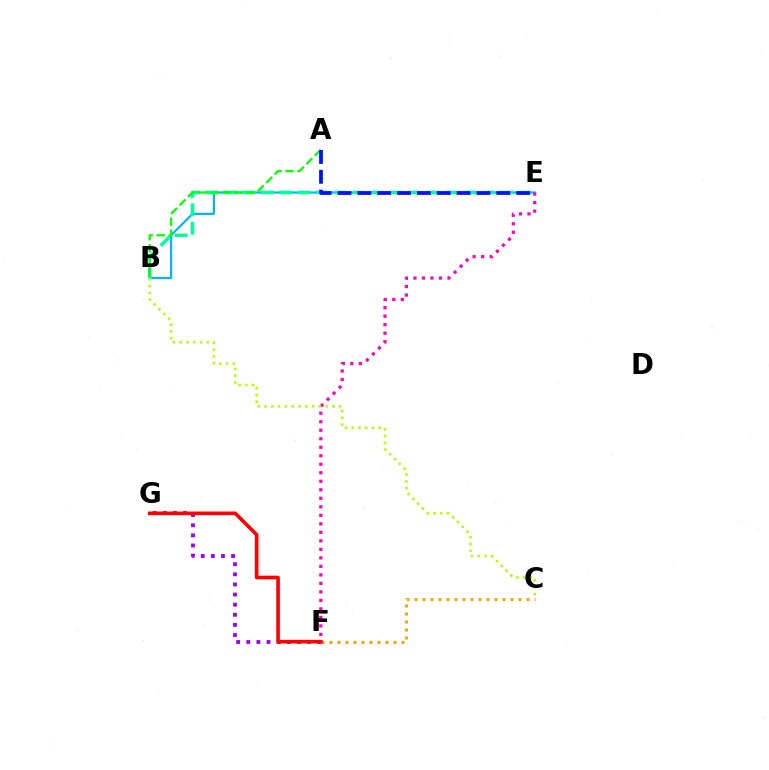{('B', 'E'): [{'color': '#00b5ff', 'line_style': 'solid', 'thickness': 1.57}, {'color': '#00ff9d', 'line_style': 'dashed', 'thickness': 2.5}], ('A', 'B'): [{'color': '#08ff00', 'line_style': 'dashed', 'thickness': 1.63}], ('A', 'E'): [{'color': '#0010ff', 'line_style': 'dashed', 'thickness': 2.7}], ('F', 'G'): [{'color': '#9b00ff', 'line_style': 'dotted', 'thickness': 2.75}, {'color': '#ff0000', 'line_style': 'solid', 'thickness': 2.6}], ('C', 'F'): [{'color': '#ffa500', 'line_style': 'dotted', 'thickness': 2.17}], ('E', 'F'): [{'color': '#ff00bd', 'line_style': 'dotted', 'thickness': 2.31}], ('B', 'C'): [{'color': '#b3ff00', 'line_style': 'dotted', 'thickness': 1.84}]}